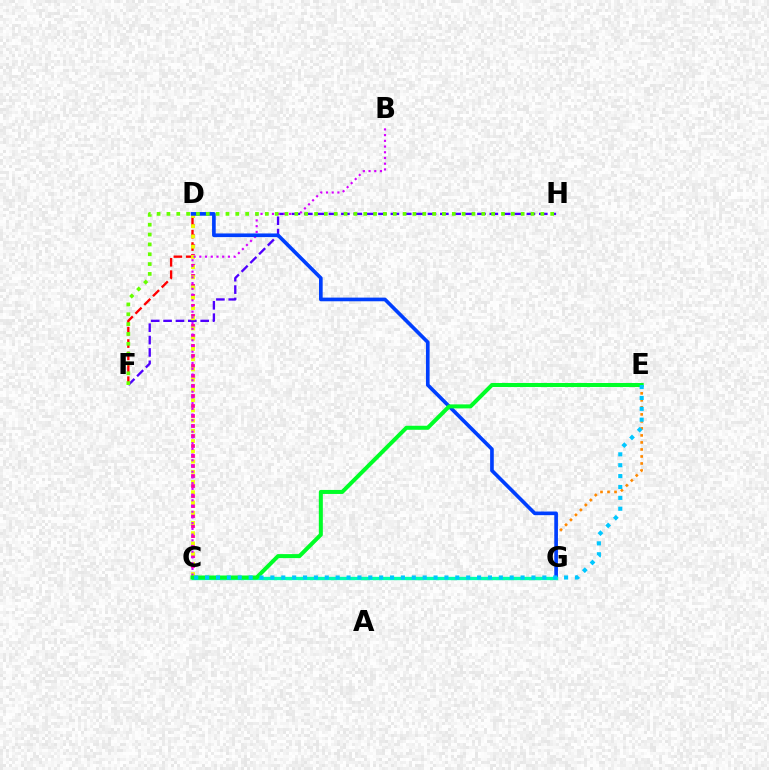{('C', 'D'): [{'color': '#ff00a0', 'line_style': 'dotted', 'thickness': 2.72}, {'color': '#eeff00', 'line_style': 'dotted', 'thickness': 2.78}], ('D', 'F'): [{'color': '#ff0000', 'line_style': 'dashed', 'thickness': 1.68}], ('F', 'H'): [{'color': '#4f00ff', 'line_style': 'dashed', 'thickness': 1.68}, {'color': '#66ff00', 'line_style': 'dotted', 'thickness': 2.67}], ('B', 'C'): [{'color': '#d600ff', 'line_style': 'dotted', 'thickness': 1.55}], ('E', 'G'): [{'color': '#ff8800', 'line_style': 'dotted', 'thickness': 1.91}], ('D', 'G'): [{'color': '#003fff', 'line_style': 'solid', 'thickness': 2.63}], ('C', 'G'): [{'color': '#00ffaf', 'line_style': 'solid', 'thickness': 2.4}], ('C', 'E'): [{'color': '#00ff27', 'line_style': 'solid', 'thickness': 2.89}, {'color': '#00c7ff', 'line_style': 'dotted', 'thickness': 2.96}]}